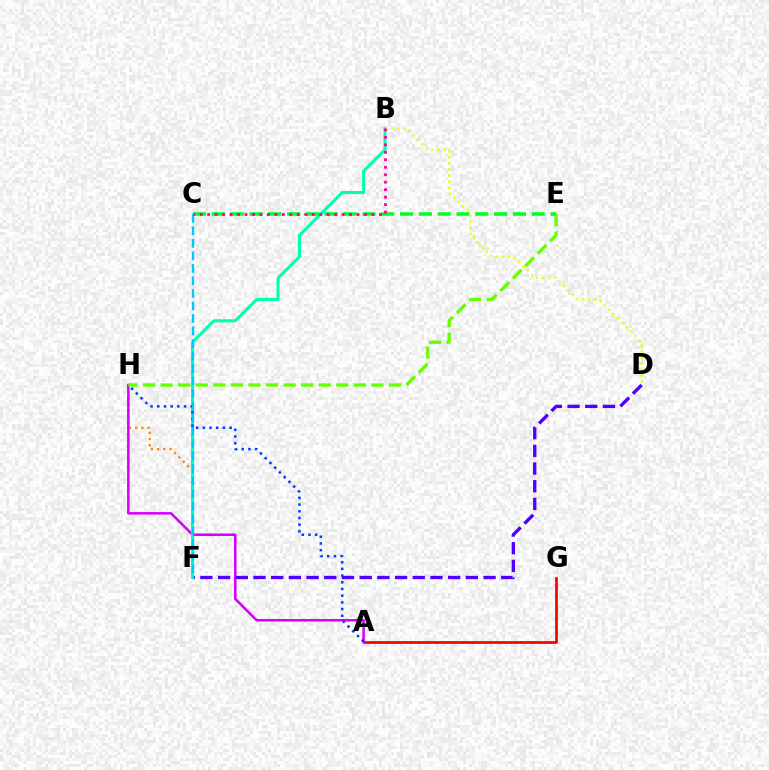{('F', 'H'): [{'color': '#ff8800', 'line_style': 'dotted', 'thickness': 1.68}], ('A', 'G'): [{'color': '#ff0000', 'line_style': 'solid', 'thickness': 1.98}], ('A', 'H'): [{'color': '#d600ff', 'line_style': 'solid', 'thickness': 1.82}, {'color': '#003fff', 'line_style': 'dotted', 'thickness': 1.82}], ('D', 'F'): [{'color': '#4f00ff', 'line_style': 'dashed', 'thickness': 2.4}], ('B', 'F'): [{'color': '#00ffaf', 'line_style': 'solid', 'thickness': 2.2}], ('E', 'H'): [{'color': '#66ff00', 'line_style': 'dashed', 'thickness': 2.39}], ('C', 'E'): [{'color': '#00ff27', 'line_style': 'dashed', 'thickness': 2.56}], ('C', 'F'): [{'color': '#00c7ff', 'line_style': 'dashed', 'thickness': 1.7}], ('B', 'D'): [{'color': '#eeff00', 'line_style': 'dotted', 'thickness': 1.66}], ('B', 'C'): [{'color': '#ff00a0', 'line_style': 'dotted', 'thickness': 2.03}]}